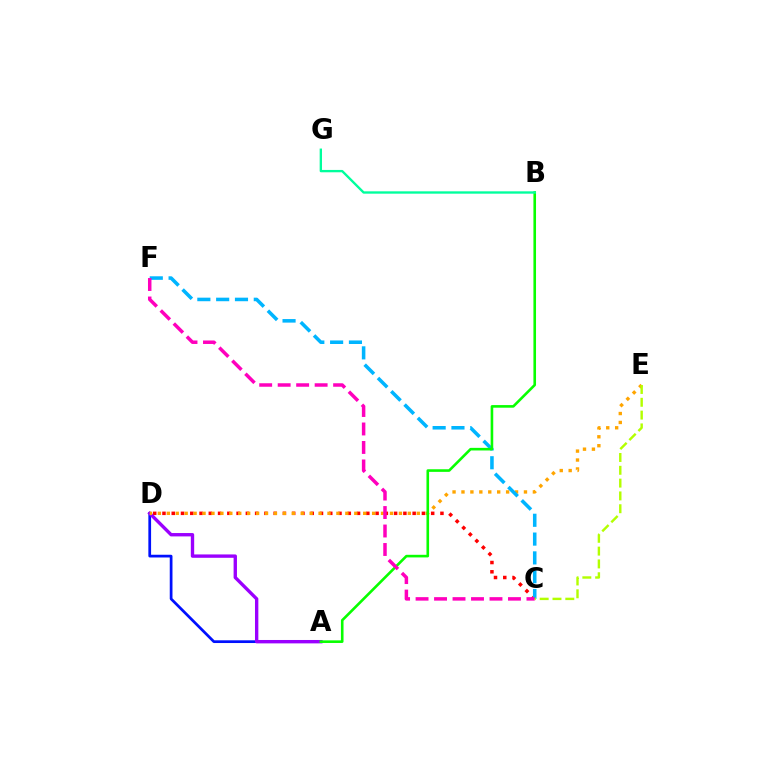{('C', 'D'): [{'color': '#ff0000', 'line_style': 'dotted', 'thickness': 2.52}], ('A', 'D'): [{'color': '#0010ff', 'line_style': 'solid', 'thickness': 1.97}, {'color': '#9b00ff', 'line_style': 'solid', 'thickness': 2.42}], ('D', 'E'): [{'color': '#ffa500', 'line_style': 'dotted', 'thickness': 2.43}], ('C', 'F'): [{'color': '#00b5ff', 'line_style': 'dashed', 'thickness': 2.56}, {'color': '#ff00bd', 'line_style': 'dashed', 'thickness': 2.51}], ('A', 'B'): [{'color': '#08ff00', 'line_style': 'solid', 'thickness': 1.88}], ('B', 'G'): [{'color': '#00ff9d', 'line_style': 'solid', 'thickness': 1.69}], ('C', 'E'): [{'color': '#b3ff00', 'line_style': 'dashed', 'thickness': 1.74}]}